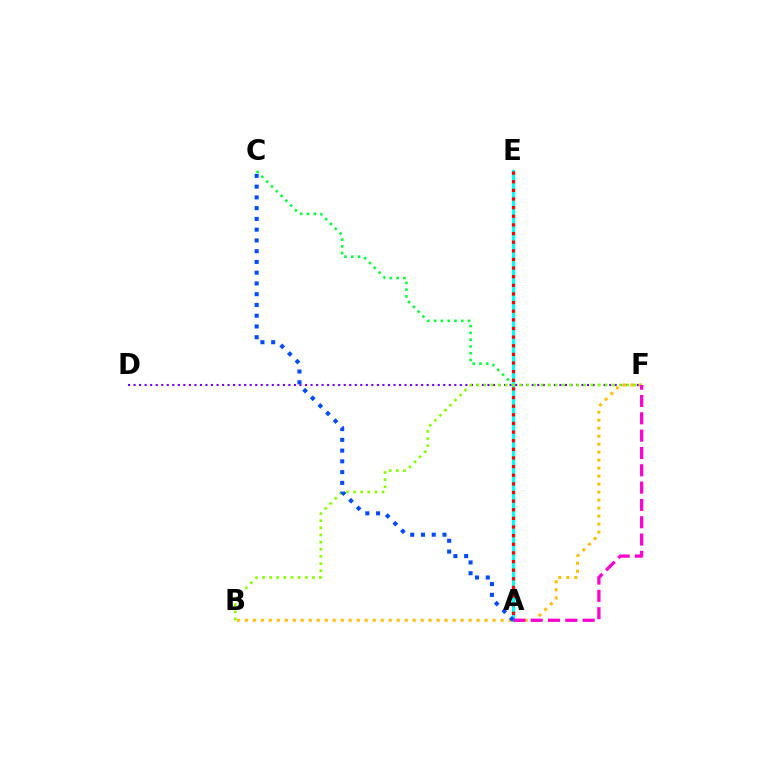{('D', 'F'): [{'color': '#7200ff', 'line_style': 'dotted', 'thickness': 1.5}], ('A', 'C'): [{'color': '#00ff39', 'line_style': 'dotted', 'thickness': 1.84}, {'color': '#004bff', 'line_style': 'dotted', 'thickness': 2.92}], ('A', 'E'): [{'color': '#00fff6', 'line_style': 'solid', 'thickness': 2.31}, {'color': '#ff0000', 'line_style': 'dotted', 'thickness': 2.35}], ('B', 'F'): [{'color': '#ffbd00', 'line_style': 'dotted', 'thickness': 2.17}, {'color': '#84ff00', 'line_style': 'dotted', 'thickness': 1.94}], ('A', 'F'): [{'color': '#ff00cf', 'line_style': 'dashed', 'thickness': 2.35}]}